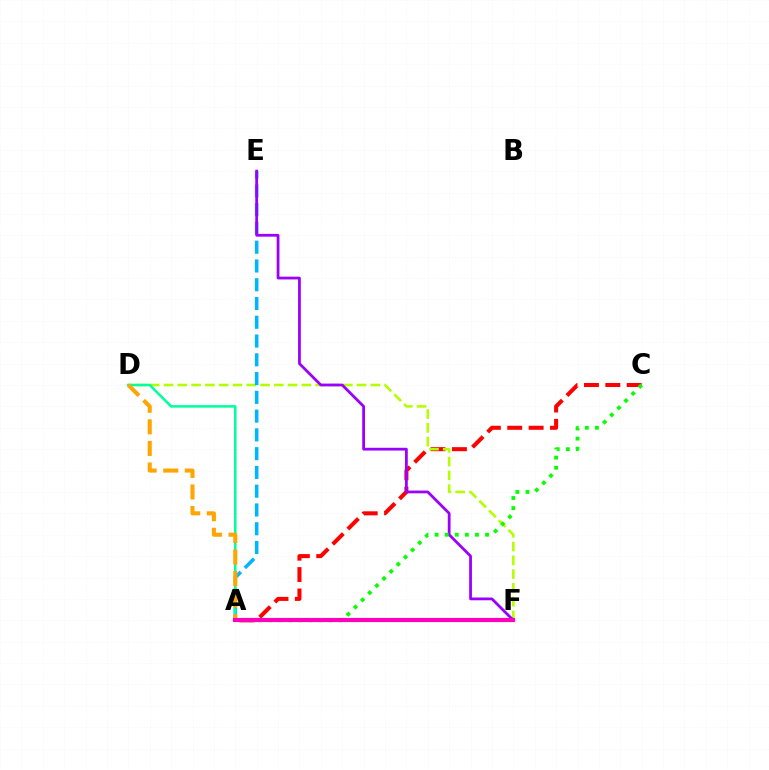{('A', 'C'): [{'color': '#ff0000', 'line_style': 'dashed', 'thickness': 2.91}, {'color': '#08ff00', 'line_style': 'dotted', 'thickness': 2.74}], ('D', 'F'): [{'color': '#b3ff00', 'line_style': 'dashed', 'thickness': 1.87}], ('A', 'E'): [{'color': '#00b5ff', 'line_style': 'dashed', 'thickness': 2.55}], ('A', 'D'): [{'color': '#00ff9d', 'line_style': 'solid', 'thickness': 1.83}, {'color': '#ffa500', 'line_style': 'dashed', 'thickness': 2.93}], ('E', 'F'): [{'color': '#9b00ff', 'line_style': 'solid', 'thickness': 2.0}], ('A', 'F'): [{'color': '#0010ff', 'line_style': 'dashed', 'thickness': 2.9}, {'color': '#ff00bd', 'line_style': 'solid', 'thickness': 2.99}]}